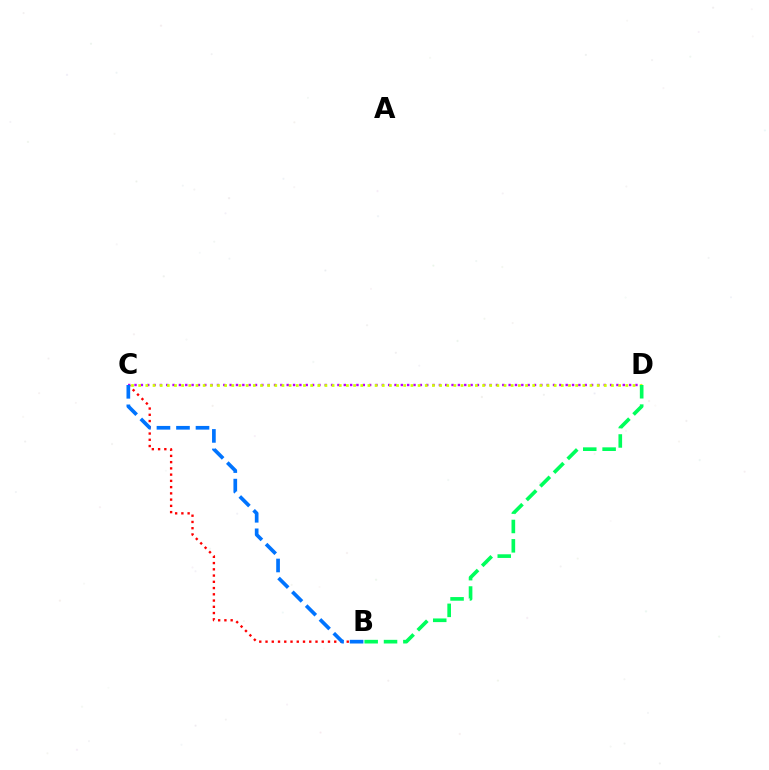{('B', 'C'): [{'color': '#ff0000', 'line_style': 'dotted', 'thickness': 1.7}, {'color': '#0074ff', 'line_style': 'dashed', 'thickness': 2.65}], ('C', 'D'): [{'color': '#b900ff', 'line_style': 'dotted', 'thickness': 1.72}, {'color': '#d1ff00', 'line_style': 'dotted', 'thickness': 1.95}], ('B', 'D'): [{'color': '#00ff5c', 'line_style': 'dashed', 'thickness': 2.63}]}